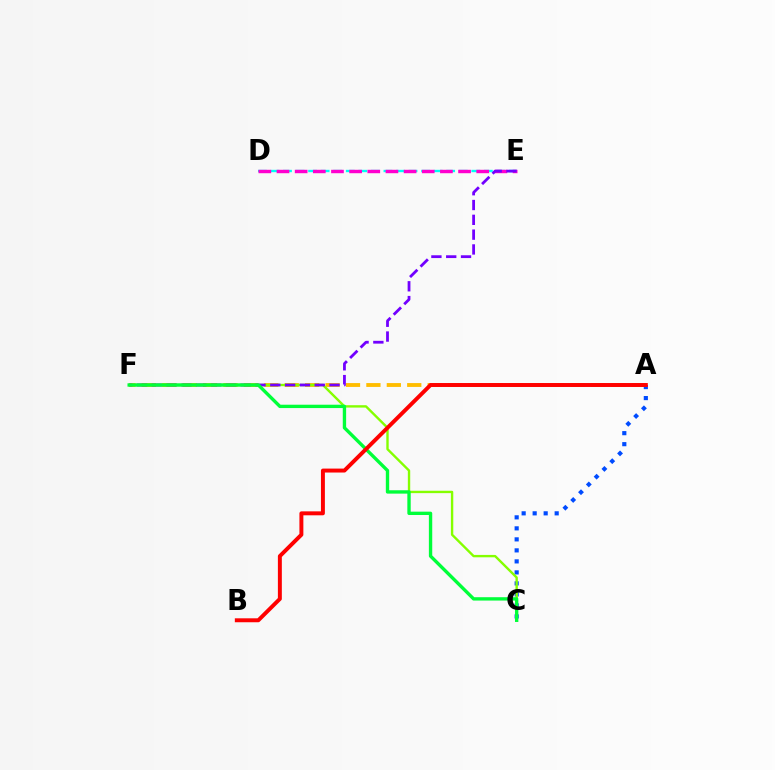{('D', 'E'): [{'color': '#00fff6', 'line_style': 'dashed', 'thickness': 1.71}, {'color': '#ff00cf', 'line_style': 'dashed', 'thickness': 2.47}], ('A', 'F'): [{'color': '#ffbd00', 'line_style': 'dashed', 'thickness': 2.77}], ('A', 'C'): [{'color': '#004bff', 'line_style': 'dotted', 'thickness': 2.99}], ('C', 'F'): [{'color': '#84ff00', 'line_style': 'solid', 'thickness': 1.71}, {'color': '#00ff39', 'line_style': 'solid', 'thickness': 2.42}], ('E', 'F'): [{'color': '#7200ff', 'line_style': 'dashed', 'thickness': 2.01}], ('A', 'B'): [{'color': '#ff0000', 'line_style': 'solid', 'thickness': 2.84}]}